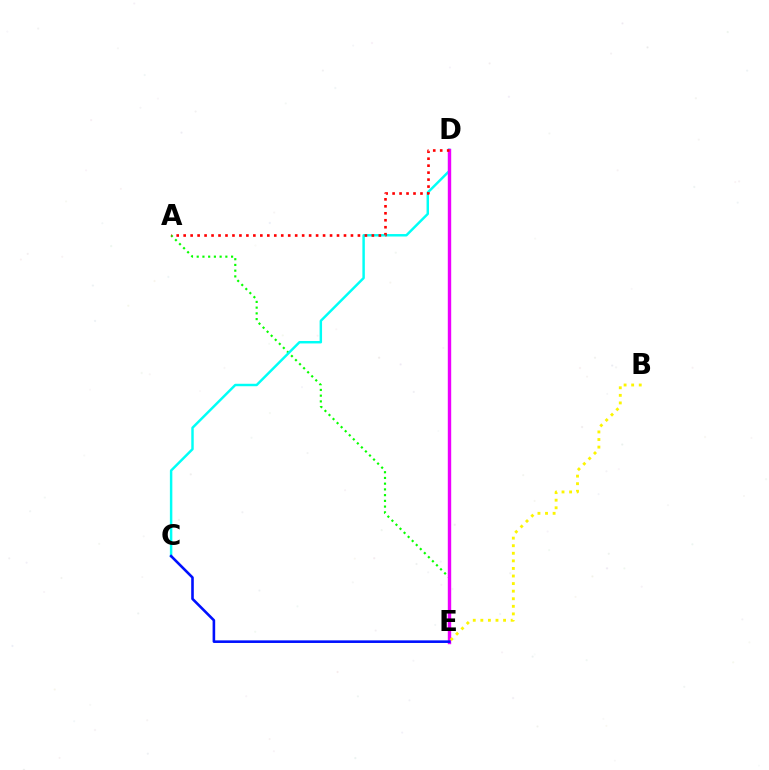{('A', 'E'): [{'color': '#08ff00', 'line_style': 'dotted', 'thickness': 1.56}], ('C', 'D'): [{'color': '#00fff6', 'line_style': 'solid', 'thickness': 1.77}], ('D', 'E'): [{'color': '#ee00ff', 'line_style': 'solid', 'thickness': 2.45}], ('C', 'E'): [{'color': '#0010ff', 'line_style': 'solid', 'thickness': 1.87}], ('B', 'E'): [{'color': '#fcf500', 'line_style': 'dotted', 'thickness': 2.06}], ('A', 'D'): [{'color': '#ff0000', 'line_style': 'dotted', 'thickness': 1.89}]}